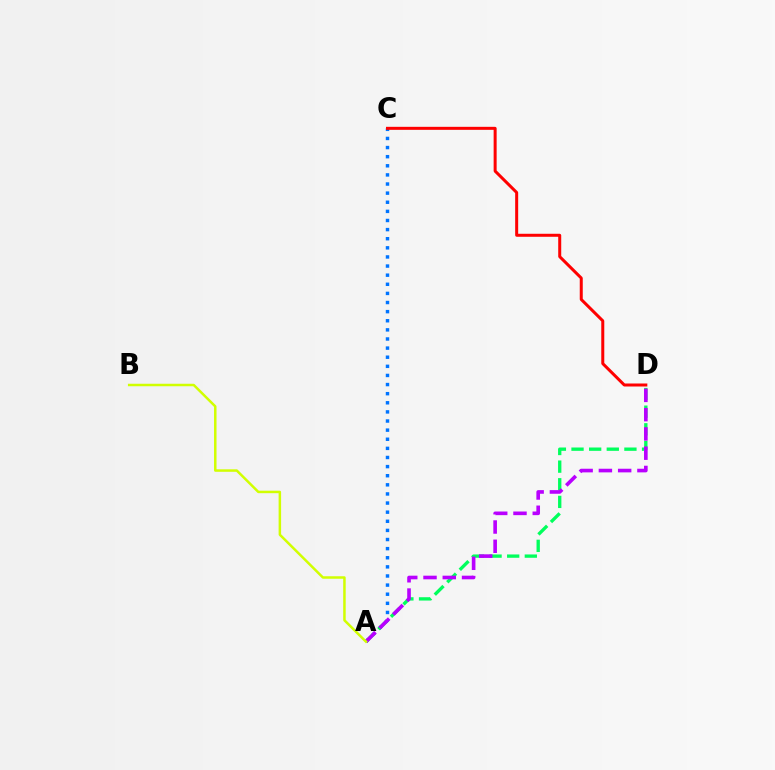{('A', 'C'): [{'color': '#0074ff', 'line_style': 'dotted', 'thickness': 2.48}], ('A', 'D'): [{'color': '#00ff5c', 'line_style': 'dashed', 'thickness': 2.4}, {'color': '#b900ff', 'line_style': 'dashed', 'thickness': 2.62}], ('C', 'D'): [{'color': '#ff0000', 'line_style': 'solid', 'thickness': 2.17}], ('A', 'B'): [{'color': '#d1ff00', 'line_style': 'solid', 'thickness': 1.79}]}